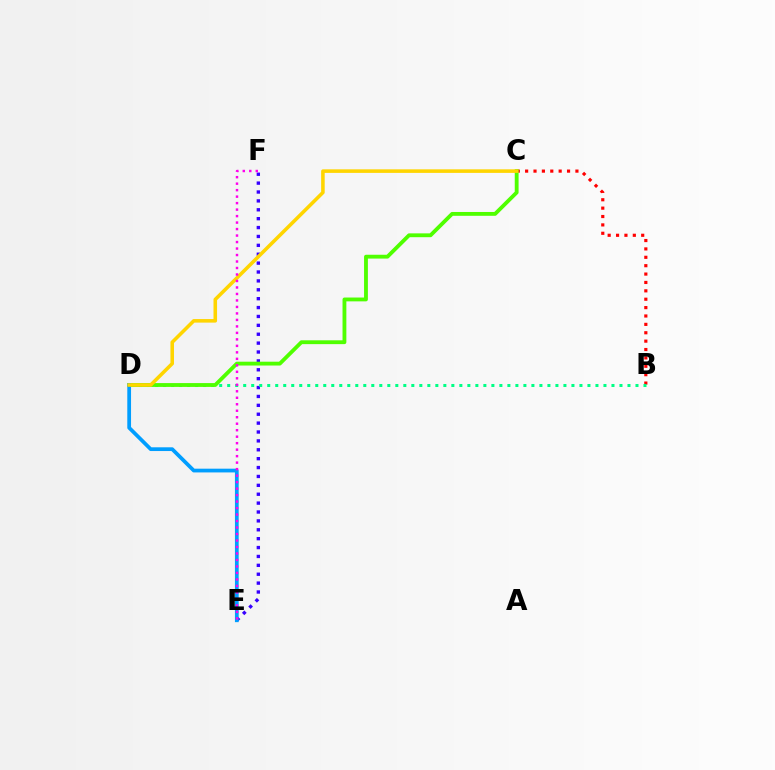{('E', 'F'): [{'color': '#3700ff', 'line_style': 'dotted', 'thickness': 2.42}, {'color': '#ff00ed', 'line_style': 'dotted', 'thickness': 1.76}], ('B', 'C'): [{'color': '#ff0000', 'line_style': 'dotted', 'thickness': 2.28}], ('B', 'D'): [{'color': '#00ff86', 'line_style': 'dotted', 'thickness': 2.18}], ('C', 'D'): [{'color': '#4fff00', 'line_style': 'solid', 'thickness': 2.76}, {'color': '#ffd500', 'line_style': 'solid', 'thickness': 2.56}], ('D', 'E'): [{'color': '#009eff', 'line_style': 'solid', 'thickness': 2.69}]}